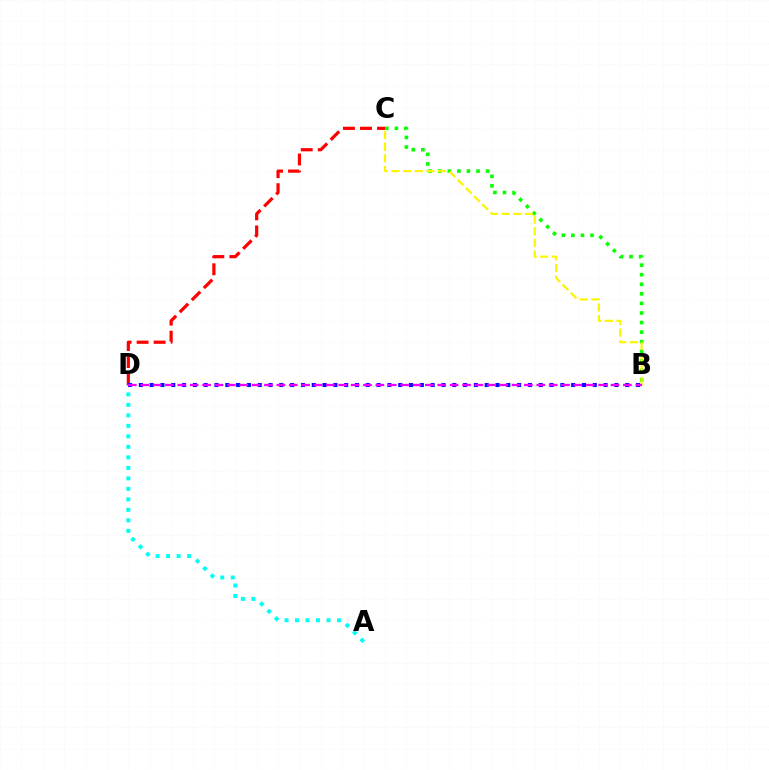{('C', 'D'): [{'color': '#ff0000', 'line_style': 'dashed', 'thickness': 2.31}], ('B', 'D'): [{'color': '#0010ff', 'line_style': 'dotted', 'thickness': 2.94}, {'color': '#ee00ff', 'line_style': 'dashed', 'thickness': 1.68}], ('A', 'D'): [{'color': '#00fff6', 'line_style': 'dotted', 'thickness': 2.85}], ('B', 'C'): [{'color': '#08ff00', 'line_style': 'dotted', 'thickness': 2.6}, {'color': '#fcf500', 'line_style': 'dashed', 'thickness': 1.58}]}